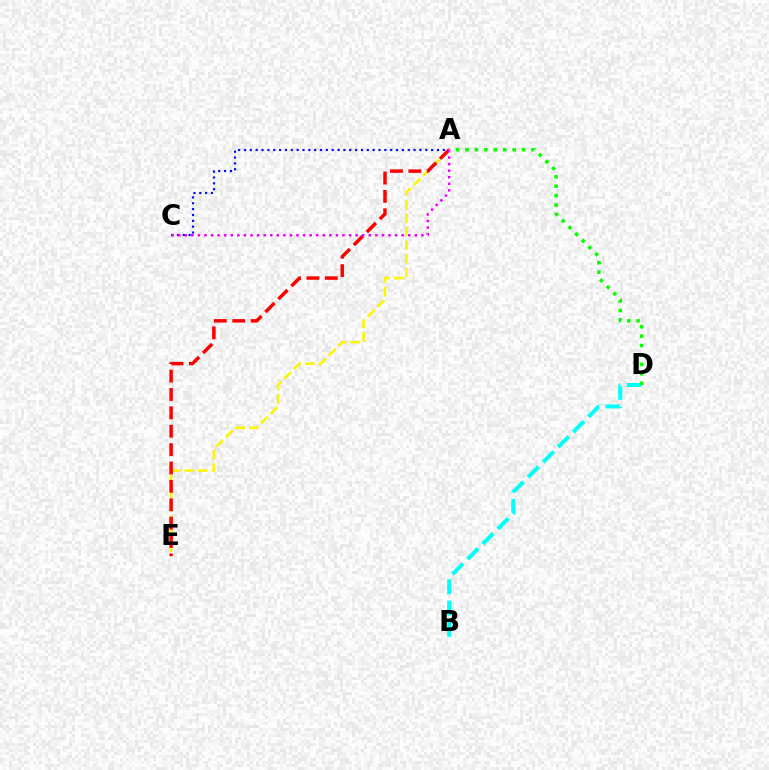{('A', 'C'): [{'color': '#0010ff', 'line_style': 'dotted', 'thickness': 1.59}, {'color': '#ee00ff', 'line_style': 'dotted', 'thickness': 1.79}], ('B', 'D'): [{'color': '#00fff6', 'line_style': 'dashed', 'thickness': 2.9}], ('A', 'E'): [{'color': '#fcf500', 'line_style': 'dashed', 'thickness': 1.84}, {'color': '#ff0000', 'line_style': 'dashed', 'thickness': 2.5}], ('A', 'D'): [{'color': '#08ff00', 'line_style': 'dotted', 'thickness': 2.56}]}